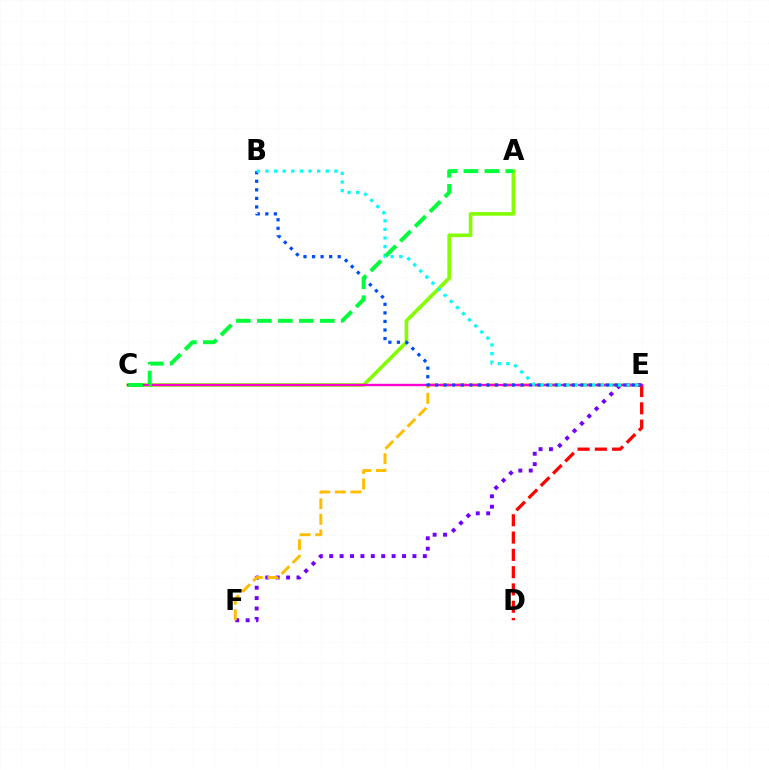{('E', 'F'): [{'color': '#7200ff', 'line_style': 'dotted', 'thickness': 2.83}, {'color': '#ffbd00', 'line_style': 'dashed', 'thickness': 2.12}], ('A', 'C'): [{'color': '#84ff00', 'line_style': 'solid', 'thickness': 2.61}, {'color': '#00ff39', 'line_style': 'dashed', 'thickness': 2.85}], ('D', 'E'): [{'color': '#ff0000', 'line_style': 'dashed', 'thickness': 2.35}], ('C', 'E'): [{'color': '#ff00cf', 'line_style': 'solid', 'thickness': 1.7}], ('B', 'E'): [{'color': '#004bff', 'line_style': 'dotted', 'thickness': 2.32}, {'color': '#00fff6', 'line_style': 'dotted', 'thickness': 2.34}]}